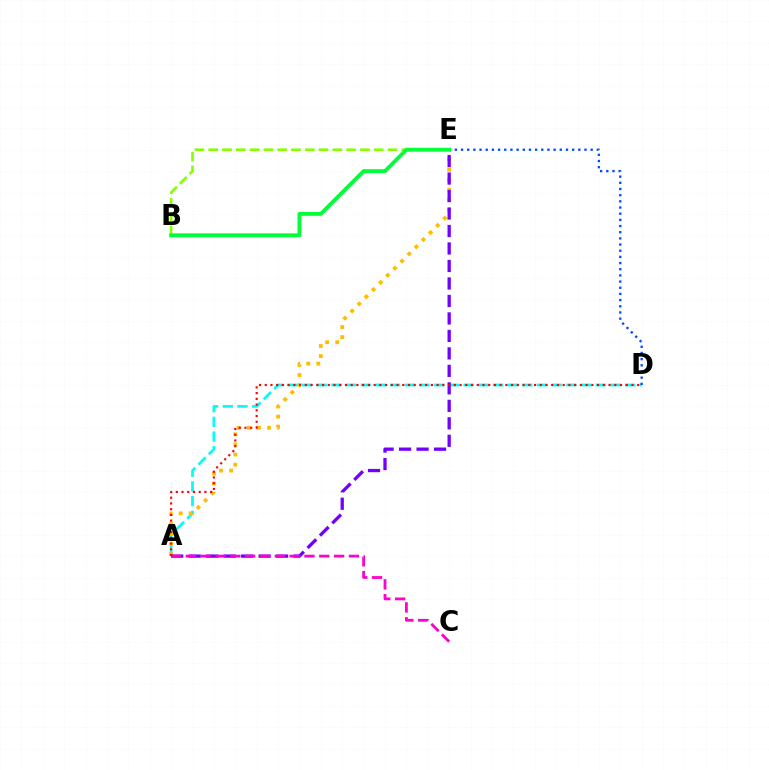{('A', 'D'): [{'color': '#00fff6', 'line_style': 'dashed', 'thickness': 1.99}, {'color': '#ff0000', 'line_style': 'dotted', 'thickness': 1.56}], ('D', 'E'): [{'color': '#004bff', 'line_style': 'dotted', 'thickness': 1.68}], ('A', 'E'): [{'color': '#ffbd00', 'line_style': 'dotted', 'thickness': 2.74}, {'color': '#7200ff', 'line_style': 'dashed', 'thickness': 2.38}], ('B', 'E'): [{'color': '#84ff00', 'line_style': 'dashed', 'thickness': 1.87}, {'color': '#00ff39', 'line_style': 'solid', 'thickness': 2.78}], ('A', 'C'): [{'color': '#ff00cf', 'line_style': 'dashed', 'thickness': 2.01}]}